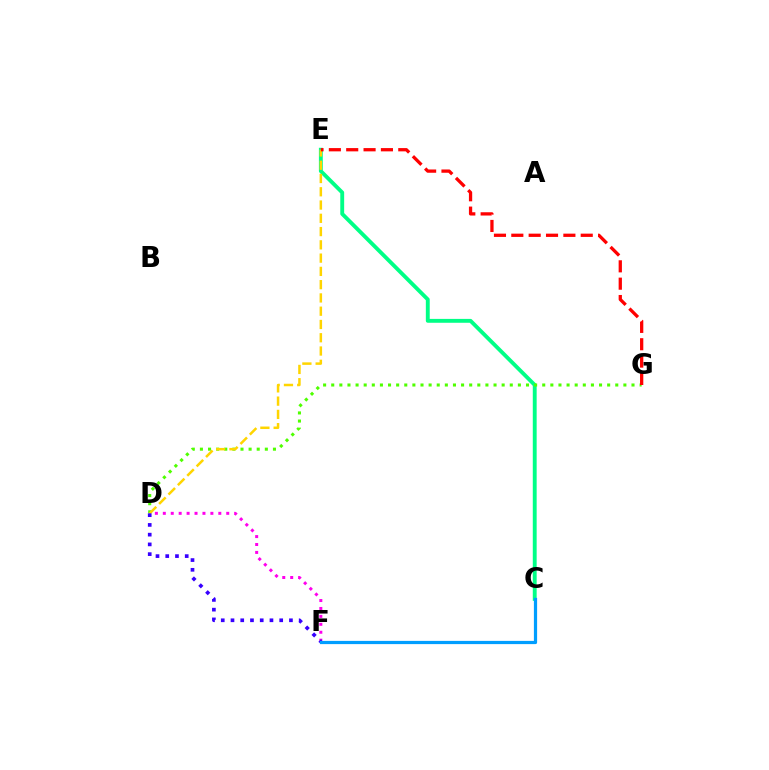{('C', 'E'): [{'color': '#00ff86', 'line_style': 'solid', 'thickness': 2.79}], ('D', 'F'): [{'color': '#ff00ed', 'line_style': 'dotted', 'thickness': 2.15}, {'color': '#3700ff', 'line_style': 'dotted', 'thickness': 2.65}], ('D', 'G'): [{'color': '#4fff00', 'line_style': 'dotted', 'thickness': 2.2}], ('D', 'E'): [{'color': '#ffd500', 'line_style': 'dashed', 'thickness': 1.8}], ('C', 'F'): [{'color': '#009eff', 'line_style': 'solid', 'thickness': 2.32}], ('E', 'G'): [{'color': '#ff0000', 'line_style': 'dashed', 'thickness': 2.36}]}